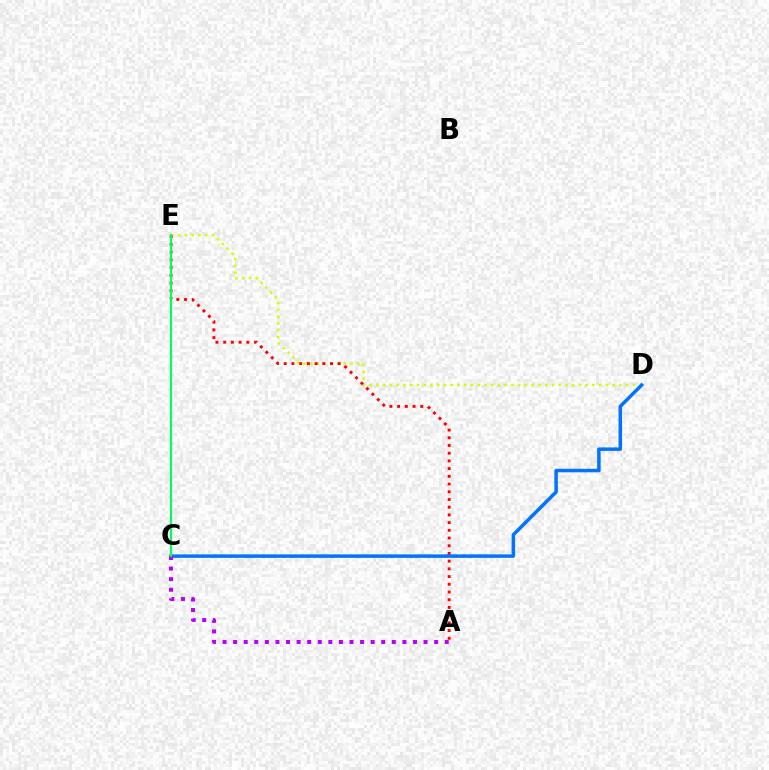{('D', 'E'): [{'color': '#d1ff00', 'line_style': 'dotted', 'thickness': 1.83}], ('A', 'E'): [{'color': '#ff0000', 'line_style': 'dotted', 'thickness': 2.1}], ('C', 'D'): [{'color': '#0074ff', 'line_style': 'solid', 'thickness': 2.52}], ('A', 'C'): [{'color': '#b900ff', 'line_style': 'dotted', 'thickness': 2.87}], ('C', 'E'): [{'color': '#00ff5c', 'line_style': 'solid', 'thickness': 1.54}]}